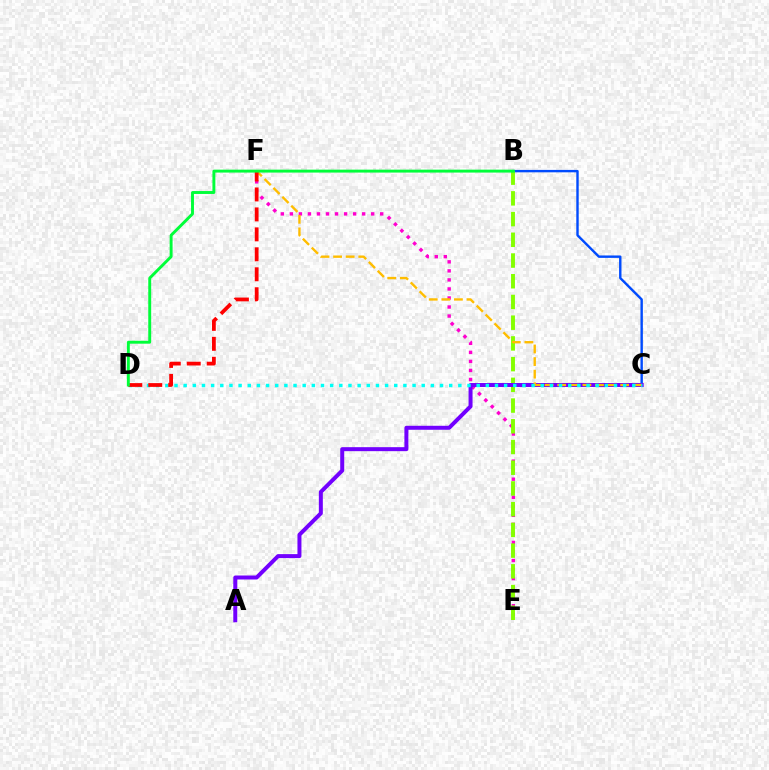{('B', 'C'): [{'color': '#004bff', 'line_style': 'solid', 'thickness': 1.73}], ('E', 'F'): [{'color': '#ff00cf', 'line_style': 'dotted', 'thickness': 2.45}], ('B', 'E'): [{'color': '#84ff00', 'line_style': 'dashed', 'thickness': 2.81}], ('A', 'C'): [{'color': '#7200ff', 'line_style': 'solid', 'thickness': 2.87}], ('C', 'F'): [{'color': '#ffbd00', 'line_style': 'dashed', 'thickness': 1.71}], ('C', 'D'): [{'color': '#00fff6', 'line_style': 'dotted', 'thickness': 2.49}], ('D', 'F'): [{'color': '#ff0000', 'line_style': 'dashed', 'thickness': 2.71}], ('B', 'D'): [{'color': '#00ff39', 'line_style': 'solid', 'thickness': 2.11}]}